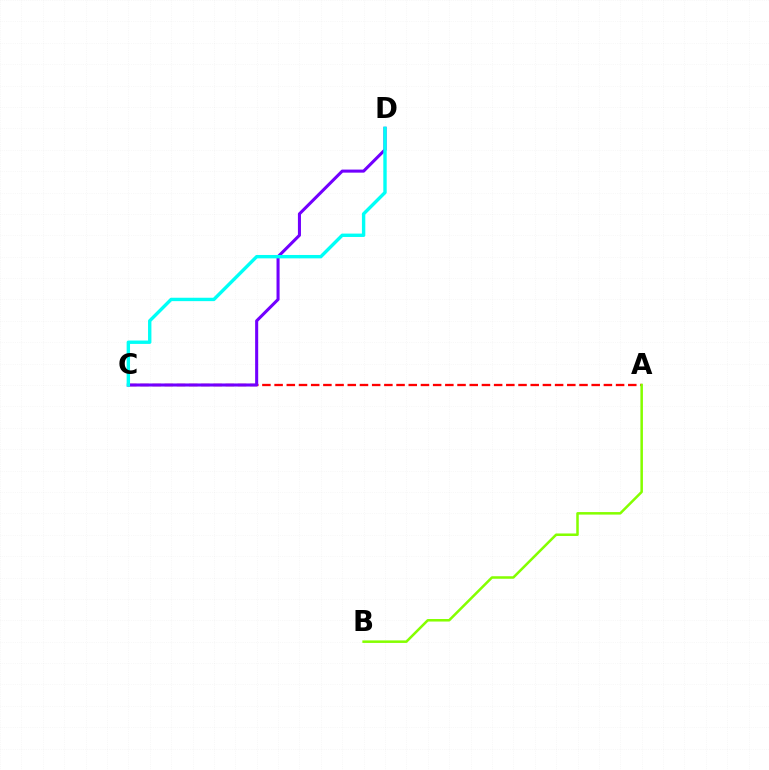{('A', 'C'): [{'color': '#ff0000', 'line_style': 'dashed', 'thickness': 1.66}], ('C', 'D'): [{'color': '#7200ff', 'line_style': 'solid', 'thickness': 2.2}, {'color': '#00fff6', 'line_style': 'solid', 'thickness': 2.44}], ('A', 'B'): [{'color': '#84ff00', 'line_style': 'solid', 'thickness': 1.81}]}